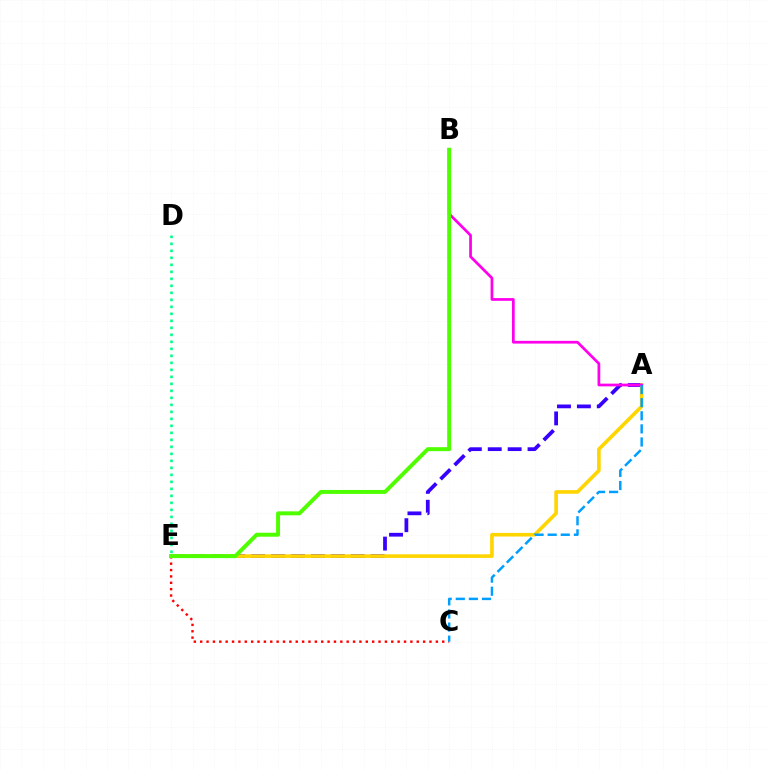{('C', 'E'): [{'color': '#ff0000', 'line_style': 'dotted', 'thickness': 1.73}], ('A', 'E'): [{'color': '#3700ff', 'line_style': 'dashed', 'thickness': 2.7}, {'color': '#ffd500', 'line_style': 'solid', 'thickness': 2.61}], ('A', 'B'): [{'color': '#ff00ed', 'line_style': 'solid', 'thickness': 1.97}], ('D', 'E'): [{'color': '#00ff86', 'line_style': 'dotted', 'thickness': 1.9}], ('B', 'E'): [{'color': '#4fff00', 'line_style': 'solid', 'thickness': 2.85}], ('A', 'C'): [{'color': '#009eff', 'line_style': 'dashed', 'thickness': 1.78}]}